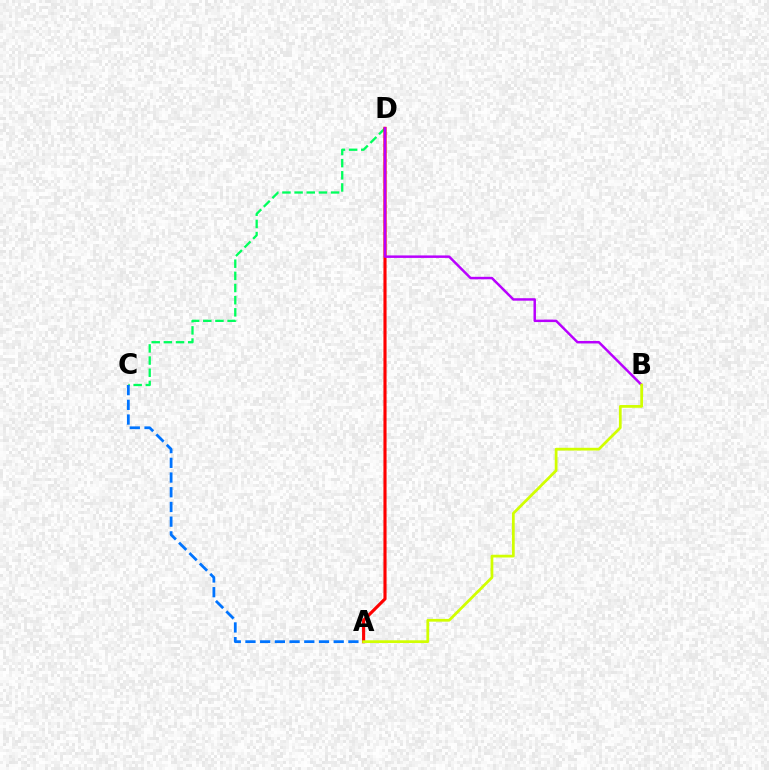{('C', 'D'): [{'color': '#00ff5c', 'line_style': 'dashed', 'thickness': 1.65}], ('A', 'C'): [{'color': '#0074ff', 'line_style': 'dashed', 'thickness': 2.0}], ('A', 'D'): [{'color': '#ff0000', 'line_style': 'solid', 'thickness': 2.25}], ('B', 'D'): [{'color': '#b900ff', 'line_style': 'solid', 'thickness': 1.78}], ('A', 'B'): [{'color': '#d1ff00', 'line_style': 'solid', 'thickness': 1.98}]}